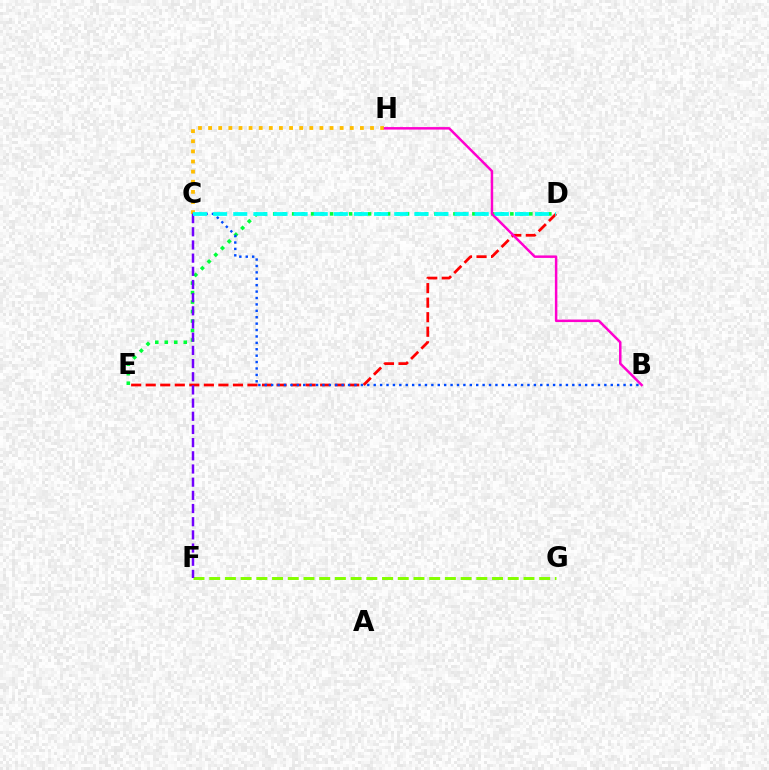{('D', 'E'): [{'color': '#ff0000', 'line_style': 'dashed', 'thickness': 1.97}, {'color': '#00ff39', 'line_style': 'dotted', 'thickness': 2.58}], ('C', 'H'): [{'color': '#ffbd00', 'line_style': 'dotted', 'thickness': 2.75}], ('B', 'H'): [{'color': '#ff00cf', 'line_style': 'solid', 'thickness': 1.79}], ('F', 'G'): [{'color': '#84ff00', 'line_style': 'dashed', 'thickness': 2.13}], ('B', 'C'): [{'color': '#004bff', 'line_style': 'dotted', 'thickness': 1.74}], ('C', 'F'): [{'color': '#7200ff', 'line_style': 'dashed', 'thickness': 1.79}], ('C', 'D'): [{'color': '#00fff6', 'line_style': 'dashed', 'thickness': 2.73}]}